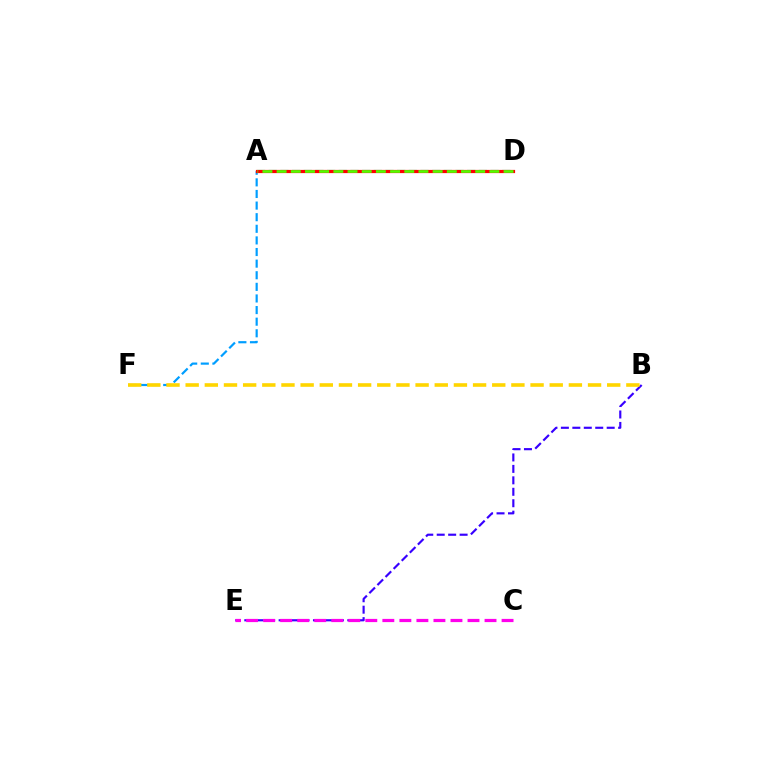{('B', 'E'): [{'color': '#3700ff', 'line_style': 'dashed', 'thickness': 1.56}], ('C', 'E'): [{'color': '#ff00ed', 'line_style': 'dashed', 'thickness': 2.31}], ('A', 'D'): [{'color': '#00ff86', 'line_style': 'dashed', 'thickness': 1.59}, {'color': '#ff0000', 'line_style': 'solid', 'thickness': 2.31}, {'color': '#4fff00', 'line_style': 'dashed', 'thickness': 1.93}], ('A', 'F'): [{'color': '#009eff', 'line_style': 'dashed', 'thickness': 1.58}], ('B', 'F'): [{'color': '#ffd500', 'line_style': 'dashed', 'thickness': 2.6}]}